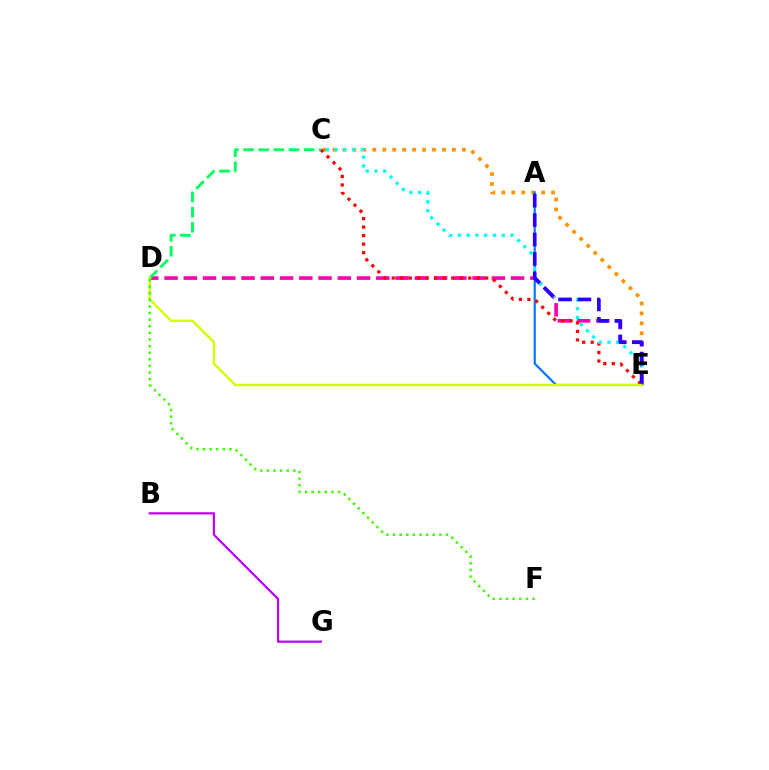{('C', 'E'): [{'color': '#ff9400', 'line_style': 'dotted', 'thickness': 2.71}, {'color': '#ff0000', 'line_style': 'dotted', 'thickness': 2.31}, {'color': '#00fff6', 'line_style': 'dotted', 'thickness': 2.38}], ('D', 'E'): [{'color': '#ff00ac', 'line_style': 'dashed', 'thickness': 2.62}, {'color': '#d1ff00', 'line_style': 'solid', 'thickness': 1.74}], ('A', 'E'): [{'color': '#0074ff', 'line_style': 'solid', 'thickness': 1.55}, {'color': '#2500ff', 'line_style': 'dashed', 'thickness': 2.64}], ('C', 'D'): [{'color': '#00ff5c', 'line_style': 'dashed', 'thickness': 2.06}], ('B', 'G'): [{'color': '#b900ff', 'line_style': 'solid', 'thickness': 1.57}], ('D', 'F'): [{'color': '#3dff00', 'line_style': 'dotted', 'thickness': 1.8}]}